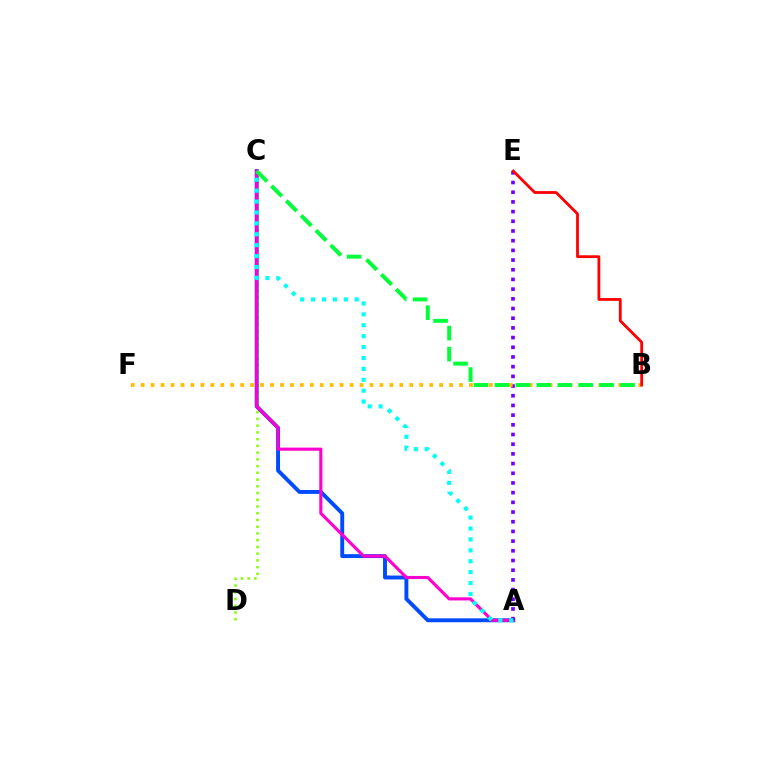{('C', 'D'): [{'color': '#84ff00', 'line_style': 'dotted', 'thickness': 1.83}], ('A', 'C'): [{'color': '#004bff', 'line_style': 'solid', 'thickness': 2.82}, {'color': '#ff00cf', 'line_style': 'solid', 'thickness': 2.24}, {'color': '#00fff6', 'line_style': 'dotted', 'thickness': 2.96}], ('A', 'E'): [{'color': '#7200ff', 'line_style': 'dotted', 'thickness': 2.63}], ('B', 'F'): [{'color': '#ffbd00', 'line_style': 'dotted', 'thickness': 2.7}], ('B', 'C'): [{'color': '#00ff39', 'line_style': 'dashed', 'thickness': 2.84}], ('B', 'E'): [{'color': '#ff0000', 'line_style': 'solid', 'thickness': 2.01}]}